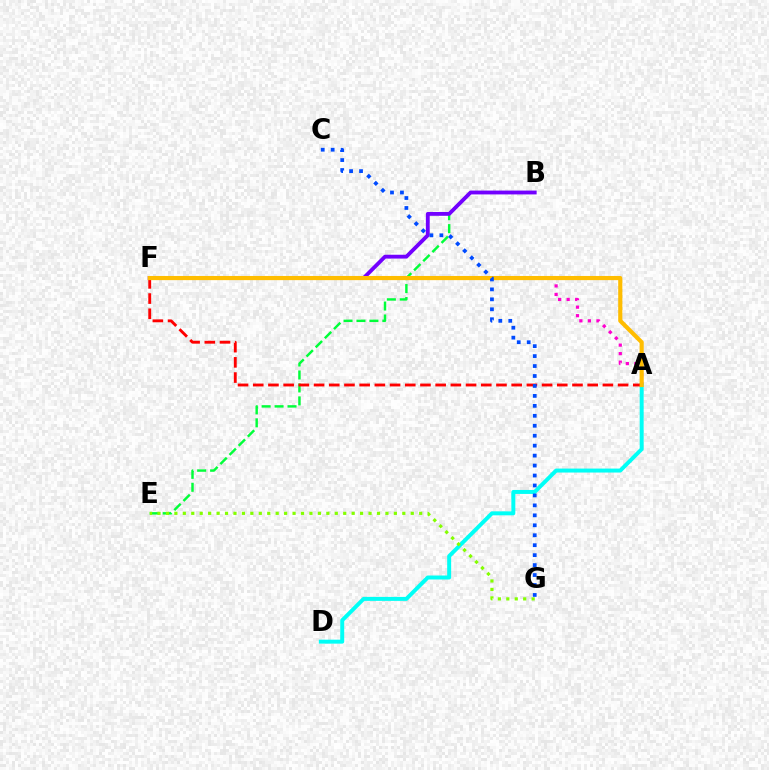{('B', 'E'): [{'color': '#00ff39', 'line_style': 'dashed', 'thickness': 1.76}], ('B', 'F'): [{'color': '#7200ff', 'line_style': 'solid', 'thickness': 2.76}], ('A', 'F'): [{'color': '#ff00cf', 'line_style': 'dotted', 'thickness': 2.32}, {'color': '#ff0000', 'line_style': 'dashed', 'thickness': 2.07}, {'color': '#ffbd00', 'line_style': 'solid', 'thickness': 2.99}], ('A', 'D'): [{'color': '#00fff6', 'line_style': 'solid', 'thickness': 2.86}], ('E', 'G'): [{'color': '#84ff00', 'line_style': 'dotted', 'thickness': 2.29}], ('C', 'G'): [{'color': '#004bff', 'line_style': 'dotted', 'thickness': 2.7}]}